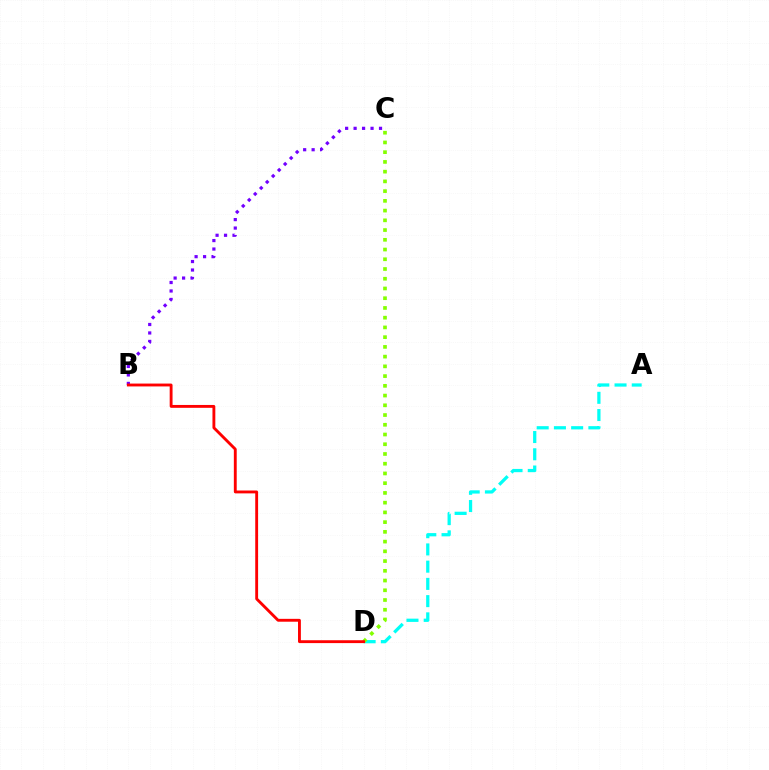{('B', 'C'): [{'color': '#7200ff', 'line_style': 'dotted', 'thickness': 2.3}], ('A', 'D'): [{'color': '#00fff6', 'line_style': 'dashed', 'thickness': 2.34}], ('C', 'D'): [{'color': '#84ff00', 'line_style': 'dotted', 'thickness': 2.65}], ('B', 'D'): [{'color': '#ff0000', 'line_style': 'solid', 'thickness': 2.06}]}